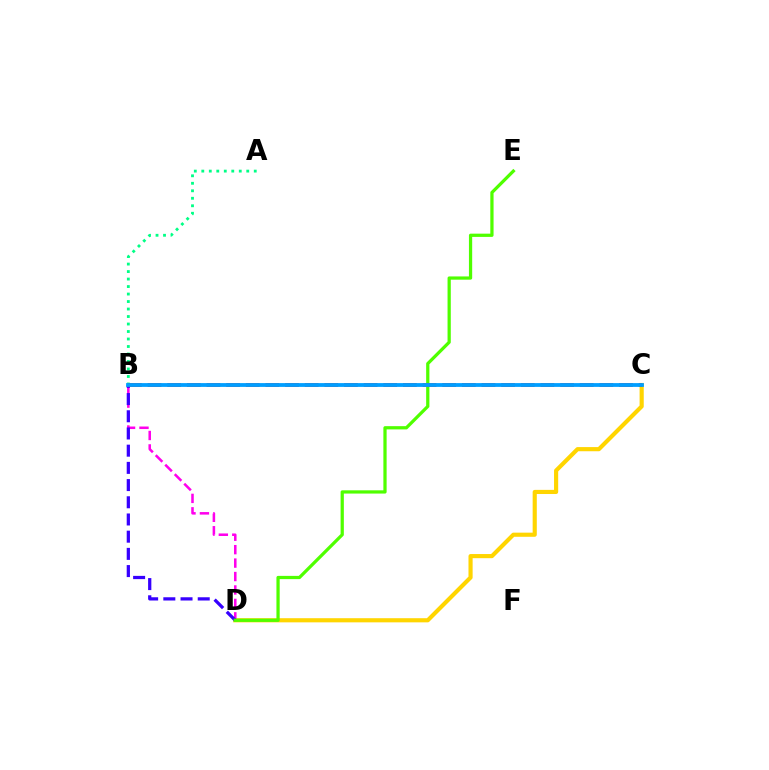{('C', 'D'): [{'color': '#ffd500', 'line_style': 'solid', 'thickness': 2.98}], ('B', 'D'): [{'color': '#ff00ed', 'line_style': 'dashed', 'thickness': 1.83}, {'color': '#3700ff', 'line_style': 'dashed', 'thickness': 2.34}], ('A', 'B'): [{'color': '#00ff86', 'line_style': 'dotted', 'thickness': 2.04}], ('D', 'E'): [{'color': '#4fff00', 'line_style': 'solid', 'thickness': 2.33}], ('B', 'C'): [{'color': '#ff0000', 'line_style': 'dashed', 'thickness': 2.67}, {'color': '#009eff', 'line_style': 'solid', 'thickness': 2.73}]}